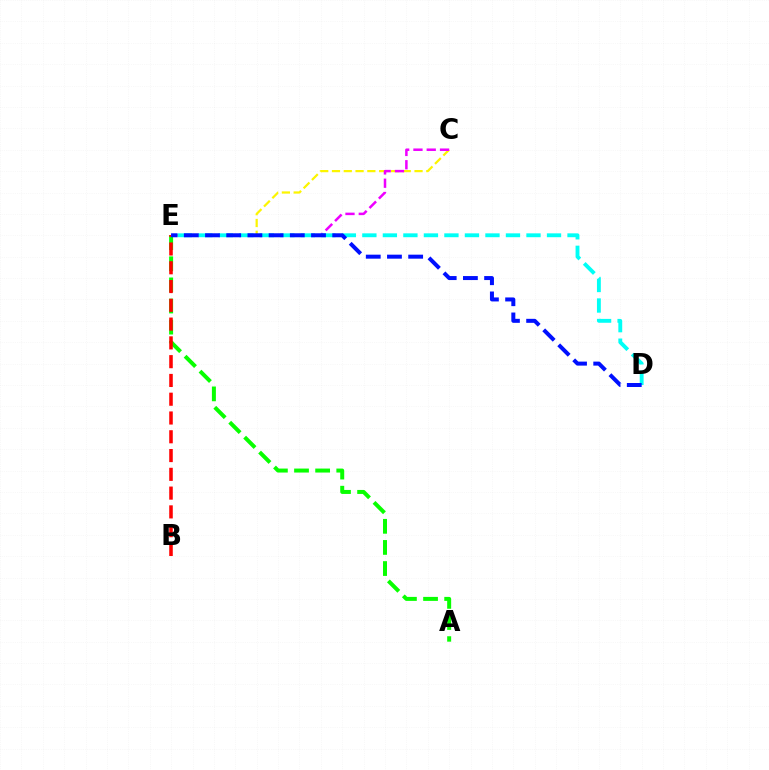{('A', 'E'): [{'color': '#08ff00', 'line_style': 'dashed', 'thickness': 2.87}], ('B', 'E'): [{'color': '#ff0000', 'line_style': 'dashed', 'thickness': 2.55}], ('C', 'E'): [{'color': '#fcf500', 'line_style': 'dashed', 'thickness': 1.6}, {'color': '#ee00ff', 'line_style': 'dashed', 'thickness': 1.81}], ('D', 'E'): [{'color': '#00fff6', 'line_style': 'dashed', 'thickness': 2.79}, {'color': '#0010ff', 'line_style': 'dashed', 'thickness': 2.88}]}